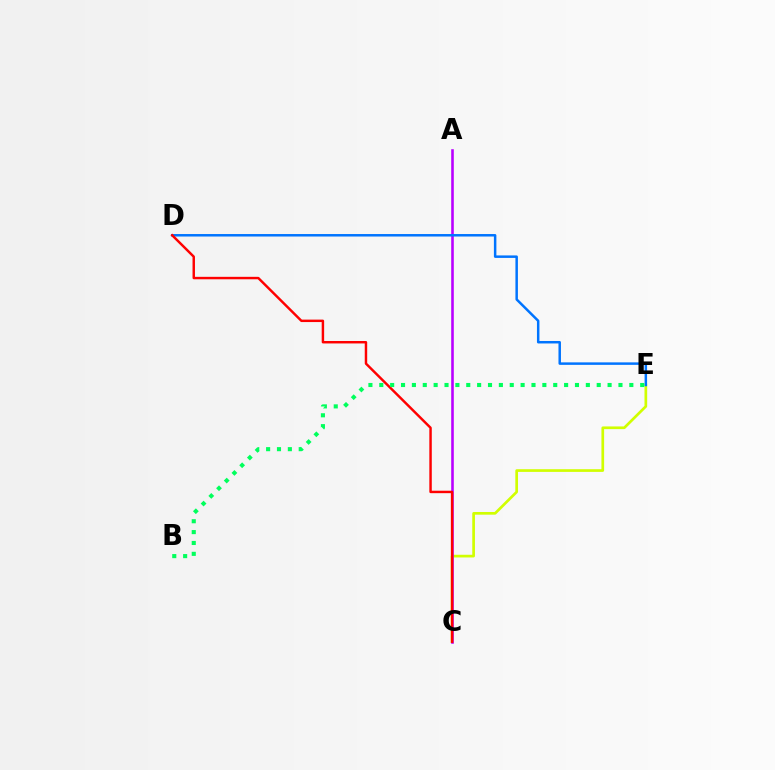{('C', 'E'): [{'color': '#d1ff00', 'line_style': 'solid', 'thickness': 1.94}], ('A', 'C'): [{'color': '#b900ff', 'line_style': 'solid', 'thickness': 1.87}], ('D', 'E'): [{'color': '#0074ff', 'line_style': 'solid', 'thickness': 1.79}], ('C', 'D'): [{'color': '#ff0000', 'line_style': 'solid', 'thickness': 1.76}], ('B', 'E'): [{'color': '#00ff5c', 'line_style': 'dotted', 'thickness': 2.95}]}